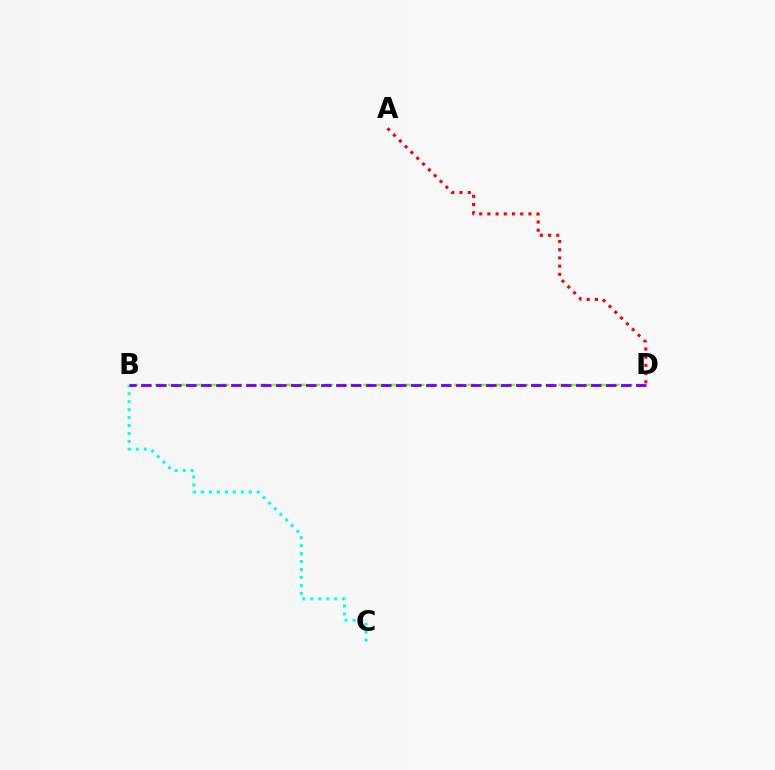{('B', 'D'): [{'color': '#84ff00', 'line_style': 'dashed', 'thickness': 1.77}, {'color': '#7200ff', 'line_style': 'dashed', 'thickness': 2.04}], ('B', 'C'): [{'color': '#00fff6', 'line_style': 'dotted', 'thickness': 2.16}], ('A', 'D'): [{'color': '#ff0000', 'line_style': 'dotted', 'thickness': 2.23}]}